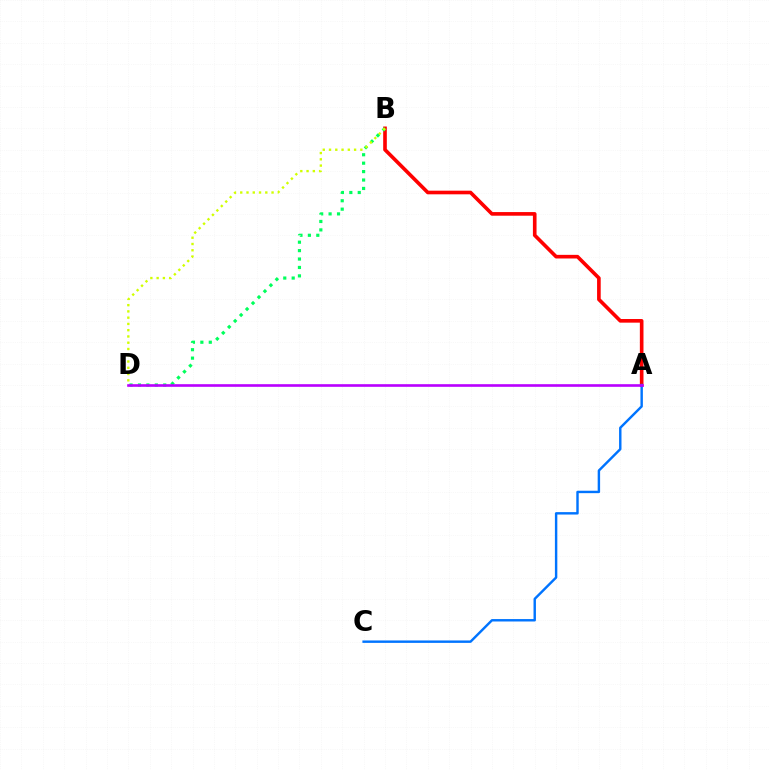{('A', 'B'): [{'color': '#ff0000', 'line_style': 'solid', 'thickness': 2.62}], ('B', 'D'): [{'color': '#00ff5c', 'line_style': 'dotted', 'thickness': 2.29}, {'color': '#d1ff00', 'line_style': 'dotted', 'thickness': 1.7}], ('A', 'C'): [{'color': '#0074ff', 'line_style': 'solid', 'thickness': 1.74}], ('A', 'D'): [{'color': '#b900ff', 'line_style': 'solid', 'thickness': 1.9}]}